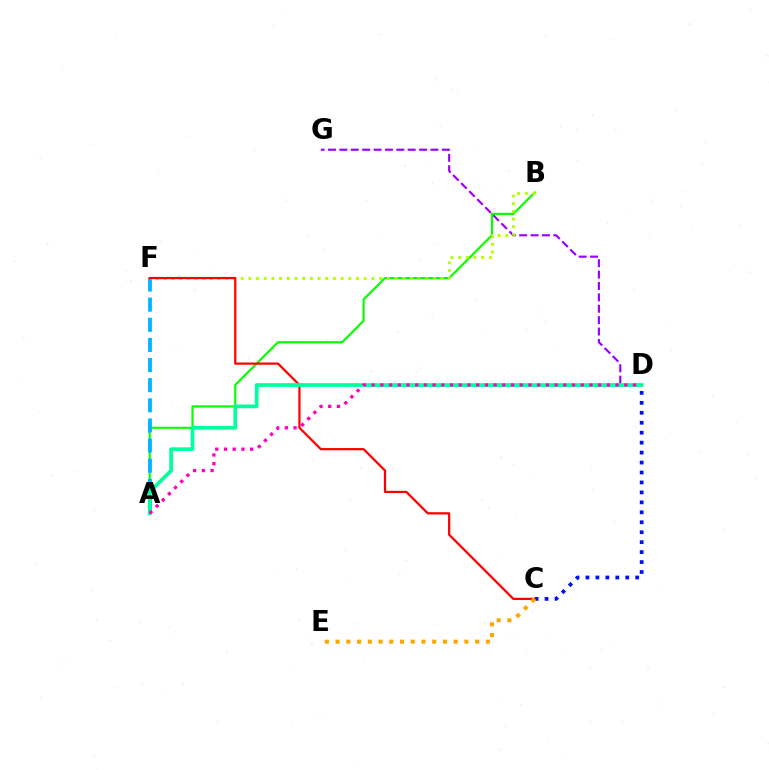{('A', 'B'): [{'color': '#08ff00', 'line_style': 'solid', 'thickness': 1.56}], ('C', 'D'): [{'color': '#0010ff', 'line_style': 'dotted', 'thickness': 2.7}], ('A', 'F'): [{'color': '#00b5ff', 'line_style': 'dashed', 'thickness': 2.73}], ('D', 'G'): [{'color': '#9b00ff', 'line_style': 'dashed', 'thickness': 1.55}], ('B', 'F'): [{'color': '#b3ff00', 'line_style': 'dotted', 'thickness': 2.09}], ('C', 'F'): [{'color': '#ff0000', 'line_style': 'solid', 'thickness': 1.61}], ('C', 'E'): [{'color': '#ffa500', 'line_style': 'dotted', 'thickness': 2.92}], ('A', 'D'): [{'color': '#00ff9d', 'line_style': 'solid', 'thickness': 2.66}, {'color': '#ff00bd', 'line_style': 'dotted', 'thickness': 2.37}]}